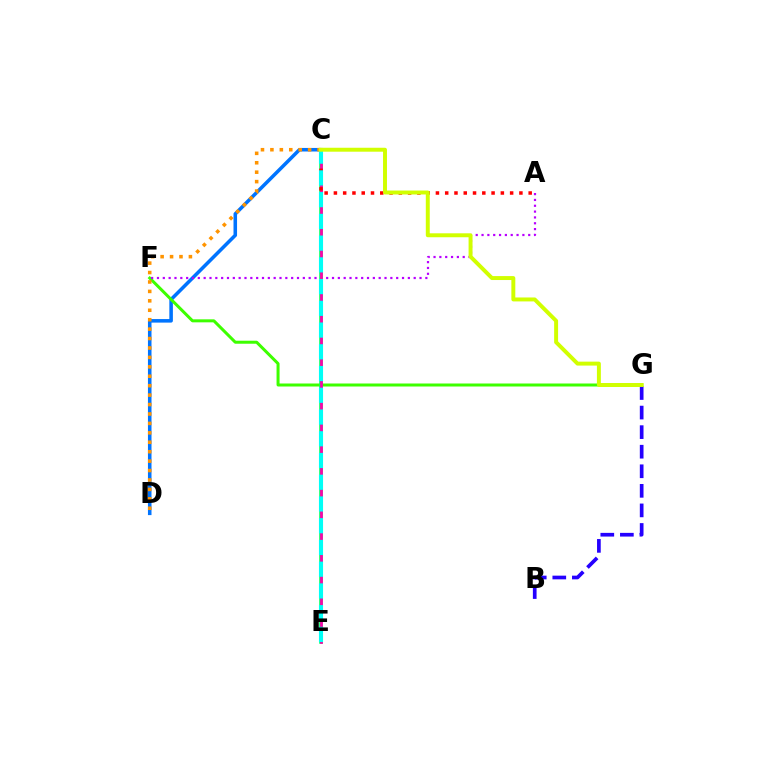{('C', 'D'): [{'color': '#0074ff', 'line_style': 'solid', 'thickness': 2.56}, {'color': '#ff9400', 'line_style': 'dotted', 'thickness': 2.56}], ('F', 'G'): [{'color': '#3dff00', 'line_style': 'solid', 'thickness': 2.17}], ('A', 'F'): [{'color': '#b900ff', 'line_style': 'dotted', 'thickness': 1.59}], ('C', 'E'): [{'color': '#00ff5c', 'line_style': 'solid', 'thickness': 2.56}, {'color': '#ff00ac', 'line_style': 'solid', 'thickness': 1.94}, {'color': '#00fff6', 'line_style': 'dashed', 'thickness': 2.95}], ('B', 'G'): [{'color': '#2500ff', 'line_style': 'dashed', 'thickness': 2.66}], ('A', 'C'): [{'color': '#ff0000', 'line_style': 'dotted', 'thickness': 2.52}], ('C', 'G'): [{'color': '#d1ff00', 'line_style': 'solid', 'thickness': 2.84}]}